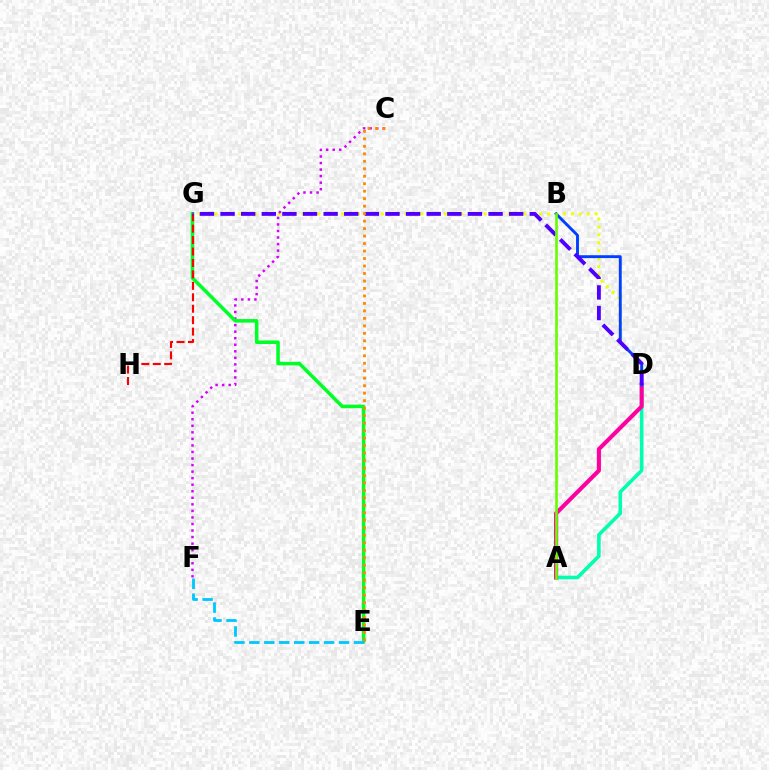{('A', 'D'): [{'color': '#00ffaf', 'line_style': 'solid', 'thickness': 2.59}, {'color': '#ff00a0', 'line_style': 'solid', 'thickness': 2.95}], ('D', 'G'): [{'color': '#eeff00', 'line_style': 'dotted', 'thickness': 2.15}, {'color': '#4f00ff', 'line_style': 'dashed', 'thickness': 2.8}], ('C', 'F'): [{'color': '#d600ff', 'line_style': 'dotted', 'thickness': 1.78}], ('E', 'G'): [{'color': '#00ff27', 'line_style': 'solid', 'thickness': 2.55}], ('B', 'D'): [{'color': '#003fff', 'line_style': 'solid', 'thickness': 2.09}], ('G', 'H'): [{'color': '#ff0000', 'line_style': 'dashed', 'thickness': 1.55}], ('C', 'E'): [{'color': '#ff8800', 'line_style': 'dotted', 'thickness': 2.03}], ('E', 'F'): [{'color': '#00c7ff', 'line_style': 'dashed', 'thickness': 2.03}], ('A', 'B'): [{'color': '#66ff00', 'line_style': 'solid', 'thickness': 1.92}]}